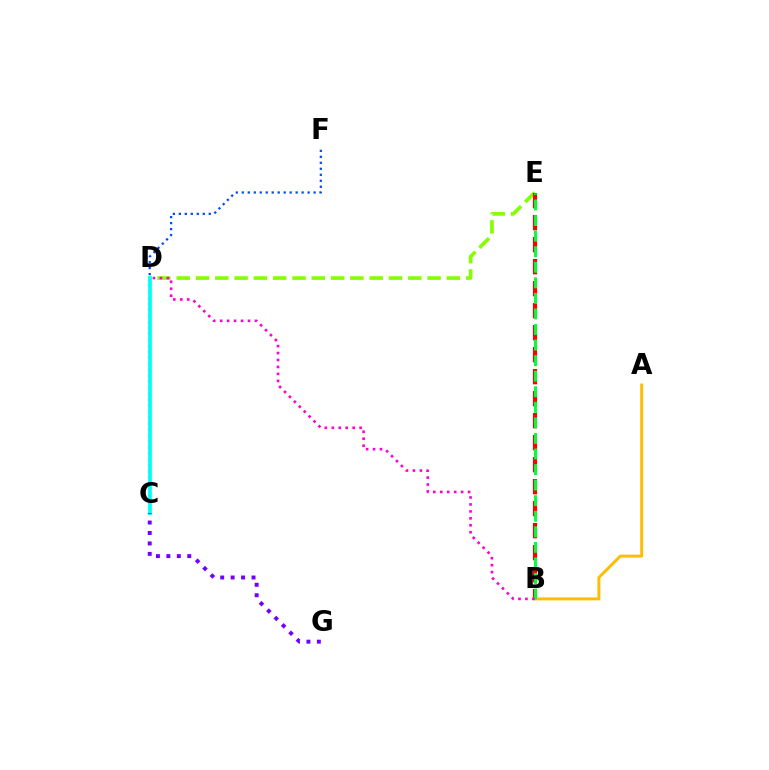{('D', 'E'): [{'color': '#84ff00', 'line_style': 'dashed', 'thickness': 2.62}], ('C', 'F'): [{'color': '#004bff', 'line_style': 'dotted', 'thickness': 1.63}], ('B', 'E'): [{'color': '#ff0000', 'line_style': 'dashed', 'thickness': 2.99}, {'color': '#00ff39', 'line_style': 'dashed', 'thickness': 2.11}], ('A', 'B'): [{'color': '#ffbd00', 'line_style': 'solid', 'thickness': 2.13}], ('C', 'D'): [{'color': '#00fff6', 'line_style': 'solid', 'thickness': 2.67}], ('C', 'G'): [{'color': '#7200ff', 'line_style': 'dotted', 'thickness': 2.84}], ('B', 'D'): [{'color': '#ff00cf', 'line_style': 'dotted', 'thickness': 1.89}]}